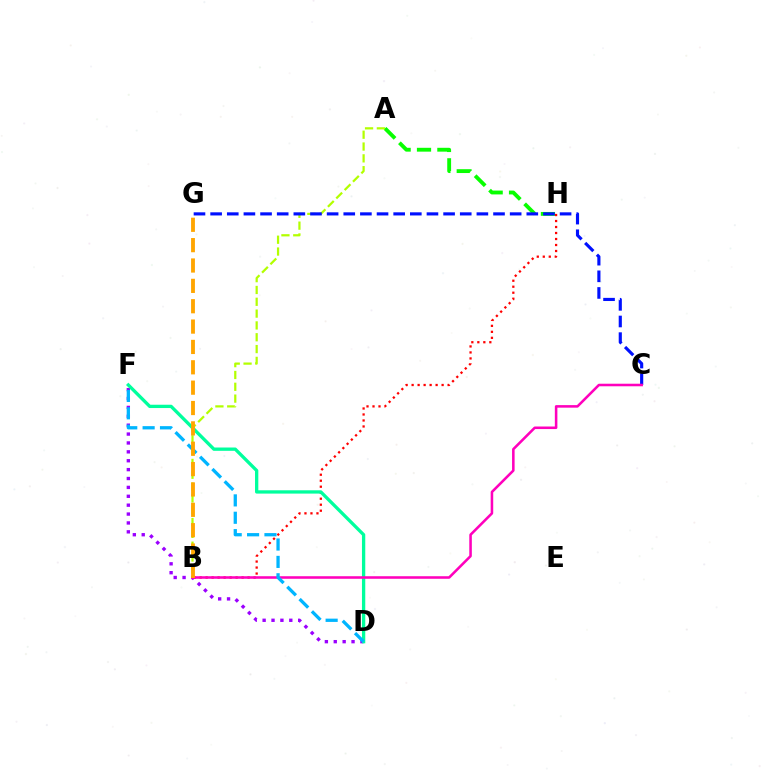{('A', 'H'): [{'color': '#08ff00', 'line_style': 'dashed', 'thickness': 2.77}], ('B', 'H'): [{'color': '#ff0000', 'line_style': 'dotted', 'thickness': 1.63}], ('A', 'B'): [{'color': '#b3ff00', 'line_style': 'dashed', 'thickness': 1.61}], ('D', 'F'): [{'color': '#9b00ff', 'line_style': 'dotted', 'thickness': 2.41}, {'color': '#00ff9d', 'line_style': 'solid', 'thickness': 2.38}, {'color': '#00b5ff', 'line_style': 'dashed', 'thickness': 2.36}], ('C', 'G'): [{'color': '#0010ff', 'line_style': 'dashed', 'thickness': 2.26}], ('B', 'C'): [{'color': '#ff00bd', 'line_style': 'solid', 'thickness': 1.84}], ('B', 'G'): [{'color': '#ffa500', 'line_style': 'dashed', 'thickness': 2.77}]}